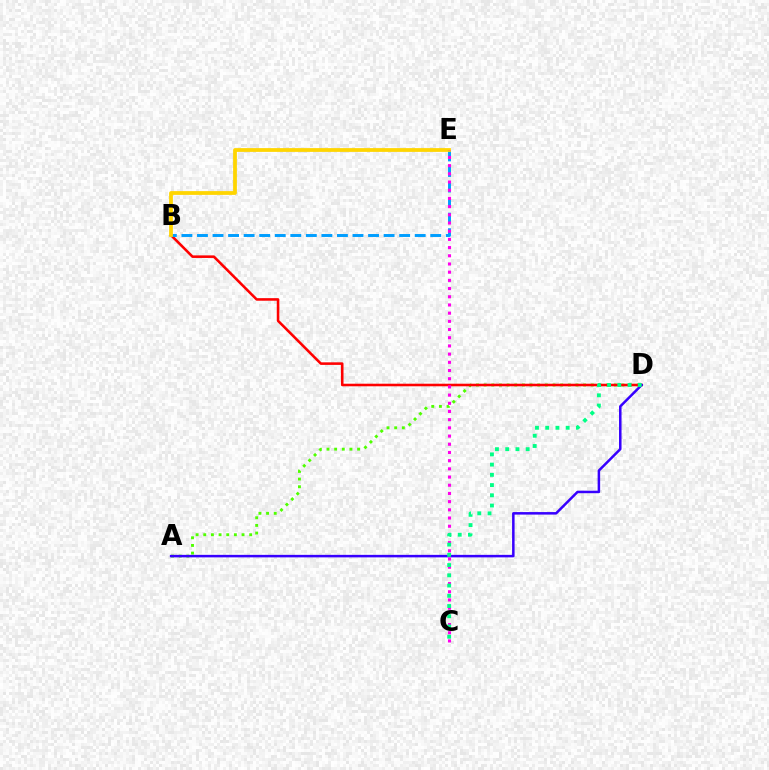{('A', 'D'): [{'color': '#4fff00', 'line_style': 'dotted', 'thickness': 2.08}, {'color': '#3700ff', 'line_style': 'solid', 'thickness': 1.81}], ('B', 'D'): [{'color': '#ff0000', 'line_style': 'solid', 'thickness': 1.85}], ('B', 'E'): [{'color': '#009eff', 'line_style': 'dashed', 'thickness': 2.11}, {'color': '#ffd500', 'line_style': 'solid', 'thickness': 2.71}], ('C', 'E'): [{'color': '#ff00ed', 'line_style': 'dotted', 'thickness': 2.23}], ('C', 'D'): [{'color': '#00ff86', 'line_style': 'dotted', 'thickness': 2.78}]}